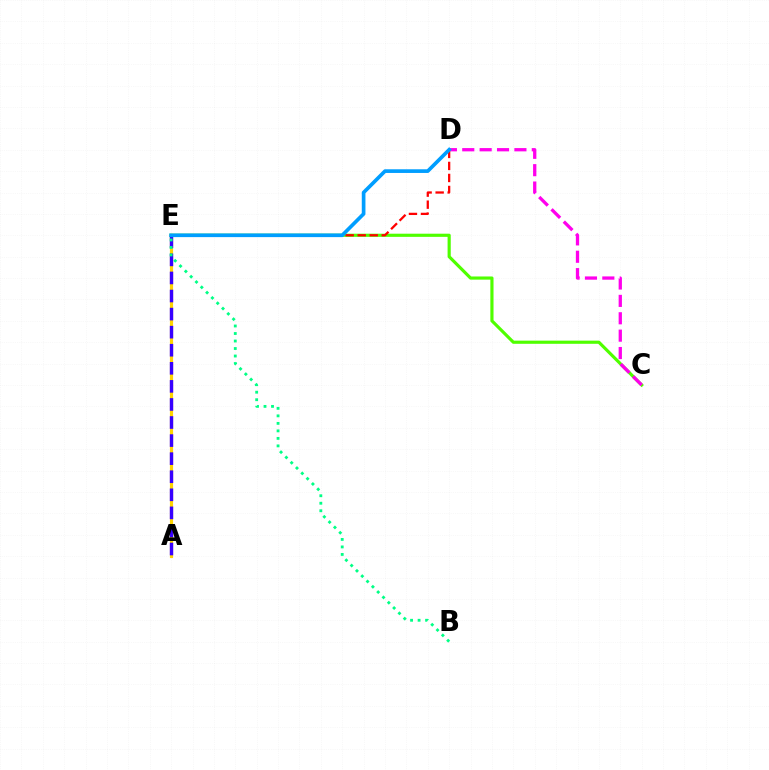{('A', 'E'): [{'color': '#ffd500', 'line_style': 'solid', 'thickness': 2.28}, {'color': '#3700ff', 'line_style': 'dashed', 'thickness': 2.45}], ('C', 'E'): [{'color': '#4fff00', 'line_style': 'solid', 'thickness': 2.27}], ('C', 'D'): [{'color': '#ff00ed', 'line_style': 'dashed', 'thickness': 2.36}], ('B', 'E'): [{'color': '#00ff86', 'line_style': 'dotted', 'thickness': 2.04}], ('D', 'E'): [{'color': '#ff0000', 'line_style': 'dashed', 'thickness': 1.63}, {'color': '#009eff', 'line_style': 'solid', 'thickness': 2.65}]}